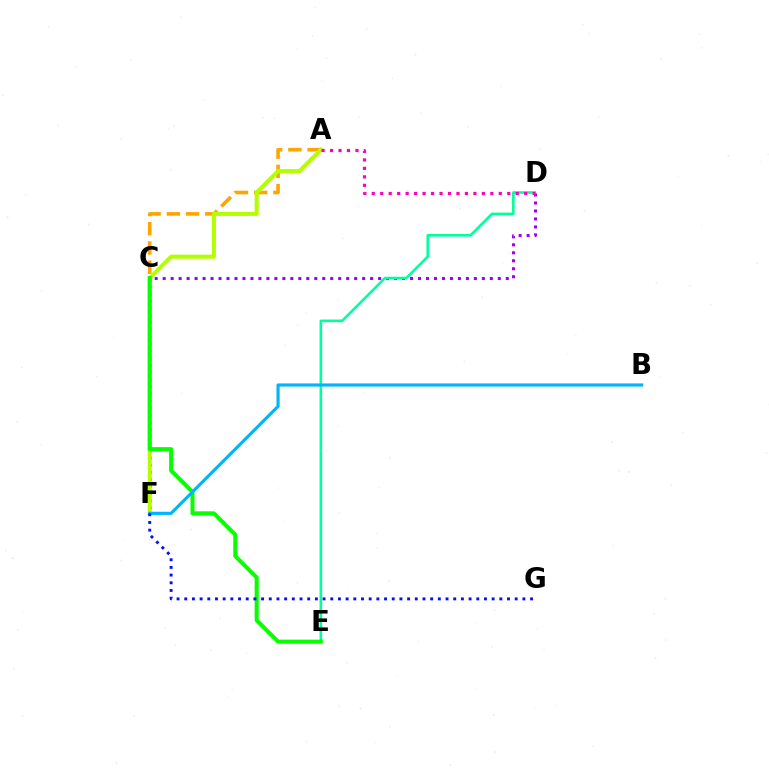{('C', 'F'): [{'color': '#ff0000', 'line_style': 'dotted', 'thickness': 1.94}], ('C', 'D'): [{'color': '#9b00ff', 'line_style': 'dotted', 'thickness': 2.17}], ('A', 'C'): [{'color': '#ffa500', 'line_style': 'dashed', 'thickness': 2.61}], ('D', 'E'): [{'color': '#00ff9d', 'line_style': 'solid', 'thickness': 1.87}], ('A', 'F'): [{'color': '#b3ff00', 'line_style': 'solid', 'thickness': 2.93}], ('A', 'D'): [{'color': '#ff00bd', 'line_style': 'dotted', 'thickness': 2.3}], ('C', 'E'): [{'color': '#08ff00', 'line_style': 'solid', 'thickness': 2.9}], ('B', 'F'): [{'color': '#00b5ff', 'line_style': 'solid', 'thickness': 2.27}], ('F', 'G'): [{'color': '#0010ff', 'line_style': 'dotted', 'thickness': 2.09}]}